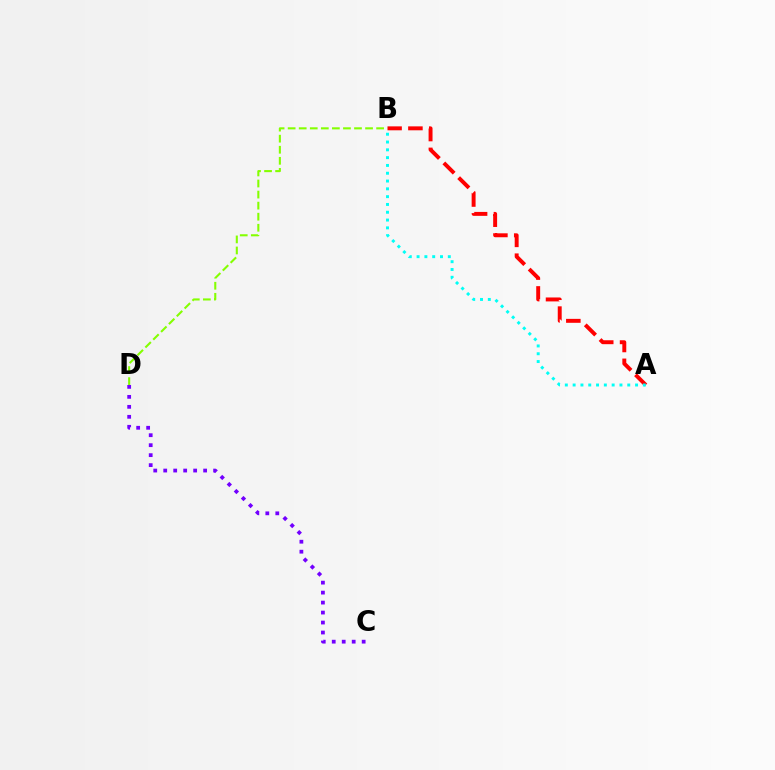{('C', 'D'): [{'color': '#7200ff', 'line_style': 'dotted', 'thickness': 2.71}], ('A', 'B'): [{'color': '#ff0000', 'line_style': 'dashed', 'thickness': 2.83}, {'color': '#00fff6', 'line_style': 'dotted', 'thickness': 2.12}], ('B', 'D'): [{'color': '#84ff00', 'line_style': 'dashed', 'thickness': 1.5}]}